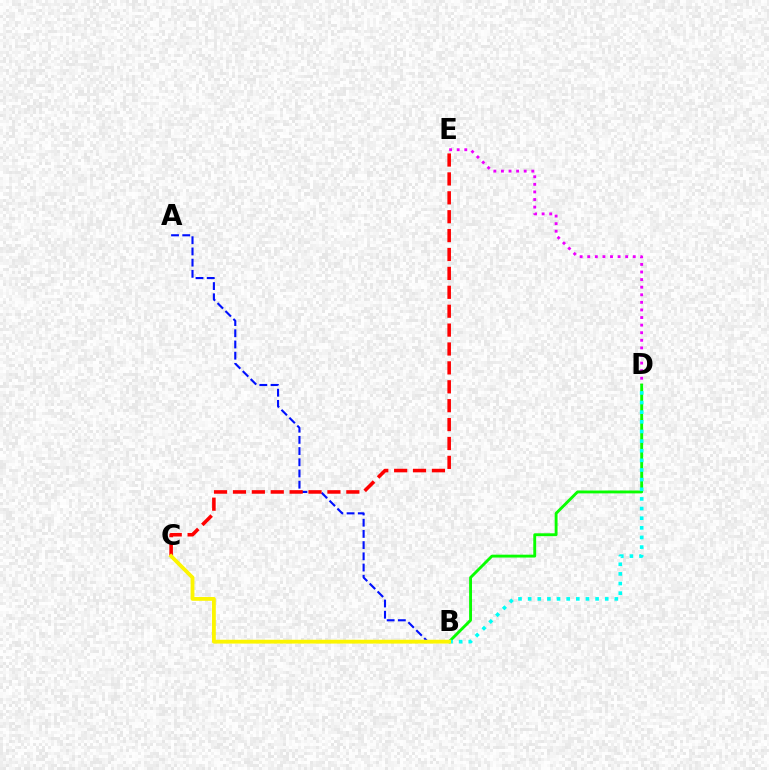{('A', 'B'): [{'color': '#0010ff', 'line_style': 'dashed', 'thickness': 1.52}], ('D', 'E'): [{'color': '#ee00ff', 'line_style': 'dotted', 'thickness': 2.06}], ('C', 'E'): [{'color': '#ff0000', 'line_style': 'dashed', 'thickness': 2.57}], ('B', 'D'): [{'color': '#08ff00', 'line_style': 'solid', 'thickness': 2.07}, {'color': '#00fff6', 'line_style': 'dotted', 'thickness': 2.62}], ('B', 'C'): [{'color': '#fcf500', 'line_style': 'solid', 'thickness': 2.75}]}